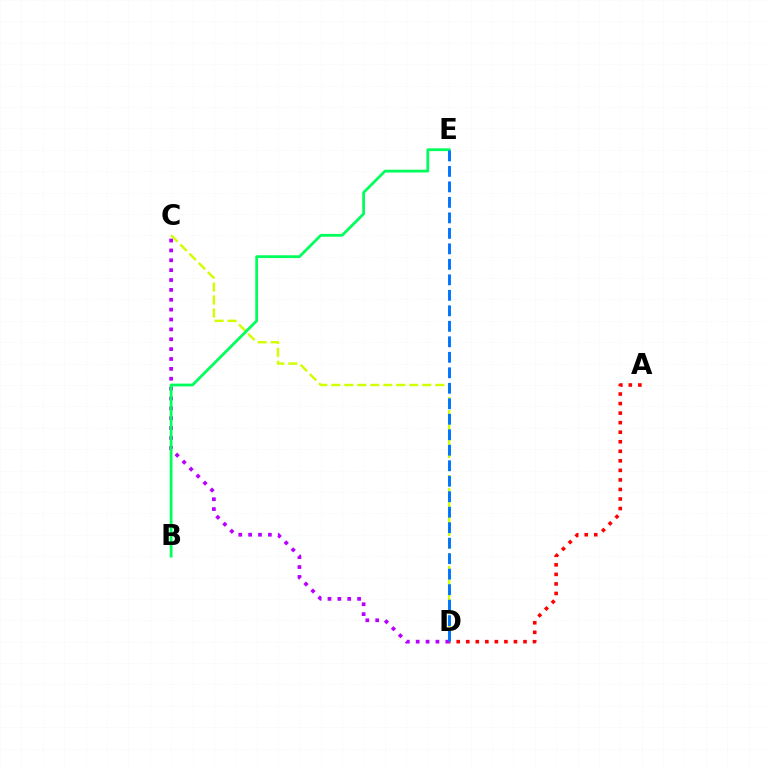{('A', 'D'): [{'color': '#ff0000', 'line_style': 'dotted', 'thickness': 2.59}], ('C', 'D'): [{'color': '#d1ff00', 'line_style': 'dashed', 'thickness': 1.76}, {'color': '#b900ff', 'line_style': 'dotted', 'thickness': 2.68}], ('B', 'E'): [{'color': '#00ff5c', 'line_style': 'solid', 'thickness': 2.0}], ('D', 'E'): [{'color': '#0074ff', 'line_style': 'dashed', 'thickness': 2.1}]}